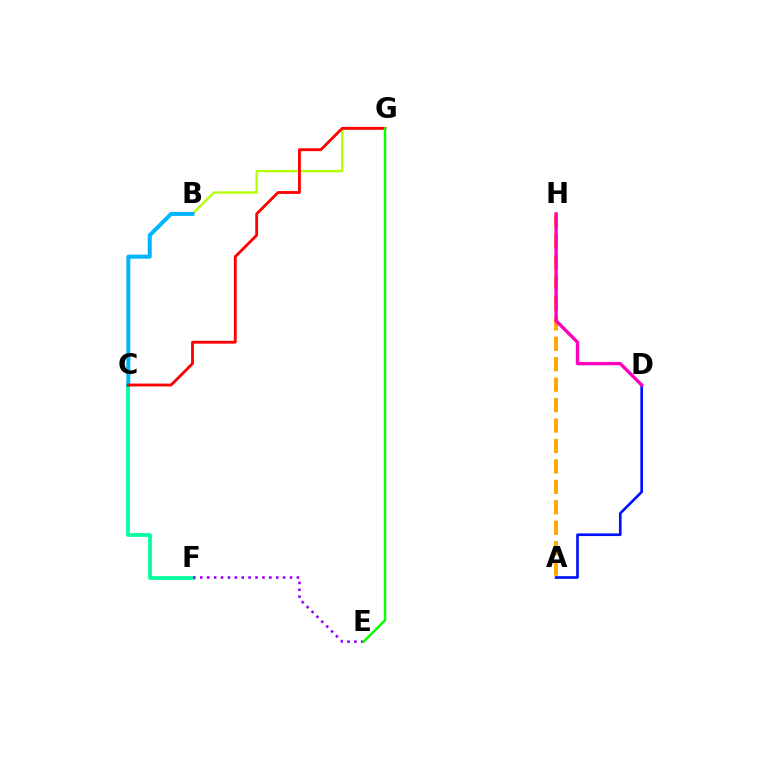{('B', 'G'): [{'color': '#b3ff00', 'line_style': 'solid', 'thickness': 1.67}], ('C', 'F'): [{'color': '#00ff9d', 'line_style': 'solid', 'thickness': 2.69}], ('A', 'D'): [{'color': '#0010ff', 'line_style': 'solid', 'thickness': 1.92}], ('A', 'H'): [{'color': '#ffa500', 'line_style': 'dashed', 'thickness': 2.78}], ('E', 'F'): [{'color': '#9b00ff', 'line_style': 'dotted', 'thickness': 1.87}], ('B', 'C'): [{'color': '#00b5ff', 'line_style': 'solid', 'thickness': 2.88}], ('C', 'G'): [{'color': '#ff0000', 'line_style': 'solid', 'thickness': 2.03}], ('D', 'H'): [{'color': '#ff00bd', 'line_style': 'solid', 'thickness': 2.42}], ('E', 'G'): [{'color': '#08ff00', 'line_style': 'solid', 'thickness': 1.75}]}